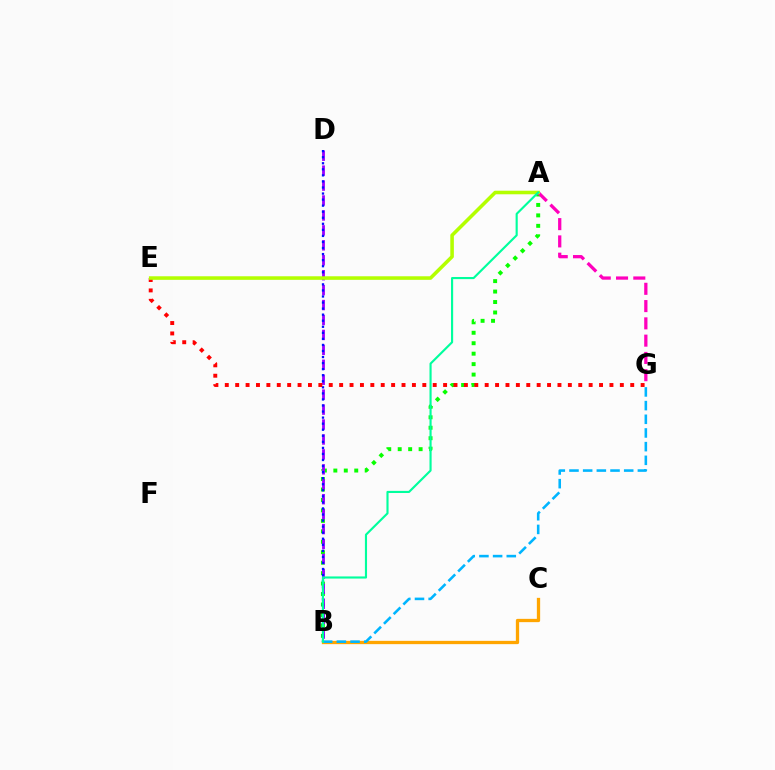{('A', 'B'): [{'color': '#08ff00', 'line_style': 'dotted', 'thickness': 2.84}, {'color': '#00ff9d', 'line_style': 'solid', 'thickness': 1.54}], ('B', 'D'): [{'color': '#9b00ff', 'line_style': 'dashed', 'thickness': 2.03}, {'color': '#0010ff', 'line_style': 'dotted', 'thickness': 1.65}], ('B', 'C'): [{'color': '#ffa500', 'line_style': 'solid', 'thickness': 2.37}], ('A', 'G'): [{'color': '#ff00bd', 'line_style': 'dashed', 'thickness': 2.35}], ('E', 'G'): [{'color': '#ff0000', 'line_style': 'dotted', 'thickness': 2.82}], ('B', 'G'): [{'color': '#00b5ff', 'line_style': 'dashed', 'thickness': 1.86}], ('A', 'E'): [{'color': '#b3ff00', 'line_style': 'solid', 'thickness': 2.57}]}